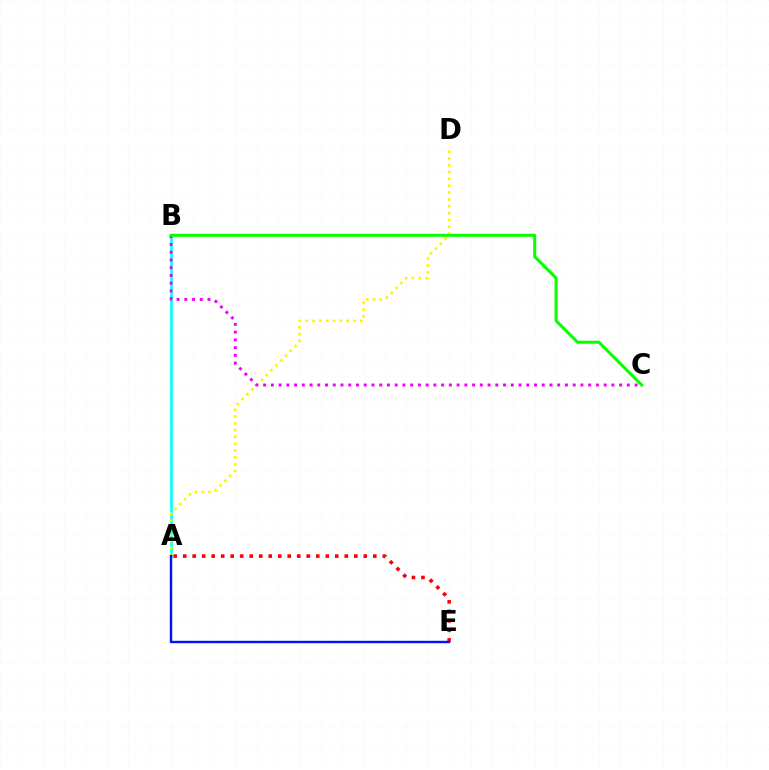{('A', 'B'): [{'color': '#00fff6', 'line_style': 'solid', 'thickness': 1.87}], ('A', 'D'): [{'color': '#fcf500', 'line_style': 'dotted', 'thickness': 1.85}], ('B', 'C'): [{'color': '#ee00ff', 'line_style': 'dotted', 'thickness': 2.1}, {'color': '#08ff00', 'line_style': 'solid', 'thickness': 2.18}], ('A', 'E'): [{'color': '#ff0000', 'line_style': 'dotted', 'thickness': 2.58}, {'color': '#0010ff', 'line_style': 'solid', 'thickness': 1.74}]}